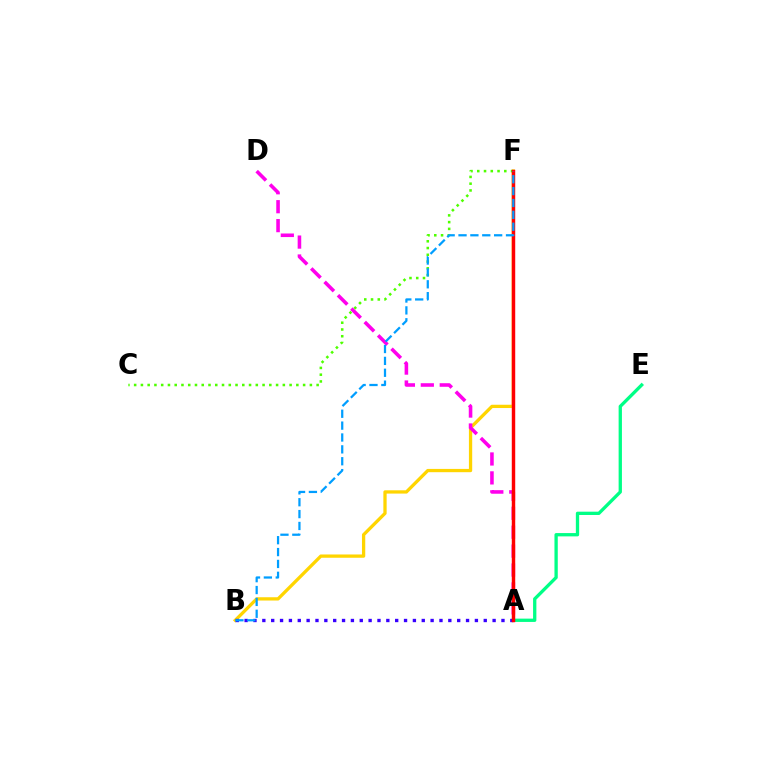{('A', 'E'): [{'color': '#00ff86', 'line_style': 'solid', 'thickness': 2.38}], ('B', 'F'): [{'color': '#ffd500', 'line_style': 'solid', 'thickness': 2.36}, {'color': '#009eff', 'line_style': 'dashed', 'thickness': 1.61}], ('C', 'F'): [{'color': '#4fff00', 'line_style': 'dotted', 'thickness': 1.84}], ('A', 'D'): [{'color': '#ff00ed', 'line_style': 'dashed', 'thickness': 2.57}], ('A', 'B'): [{'color': '#3700ff', 'line_style': 'dotted', 'thickness': 2.41}], ('A', 'F'): [{'color': '#ff0000', 'line_style': 'solid', 'thickness': 2.48}]}